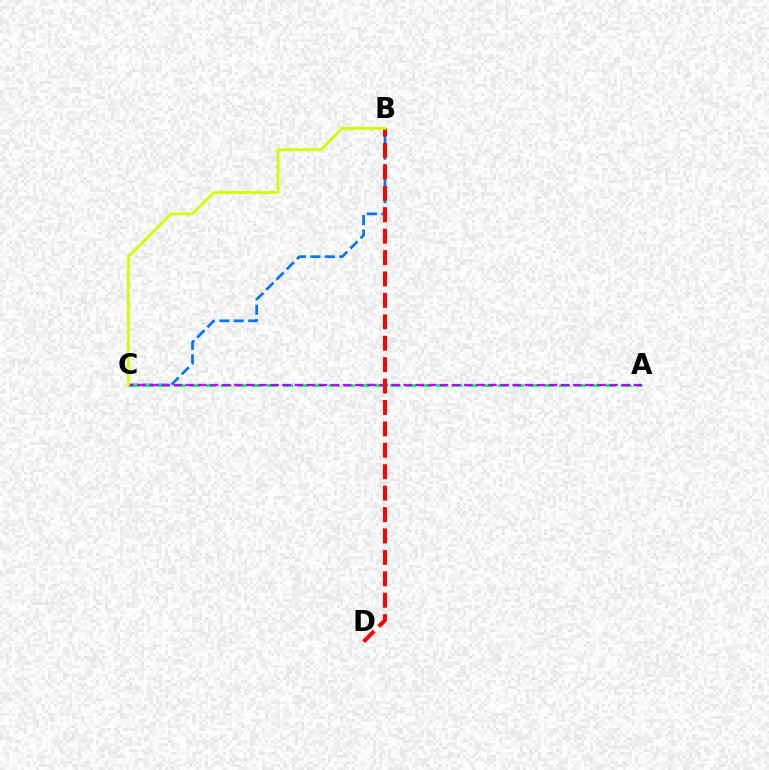{('B', 'C'): [{'color': '#0074ff', 'line_style': 'dashed', 'thickness': 1.96}, {'color': '#d1ff00', 'line_style': 'solid', 'thickness': 2.07}], ('A', 'C'): [{'color': '#00ff5c', 'line_style': 'dashed', 'thickness': 2.09}, {'color': '#b900ff', 'line_style': 'dashed', 'thickness': 1.64}], ('B', 'D'): [{'color': '#ff0000', 'line_style': 'dashed', 'thickness': 2.91}]}